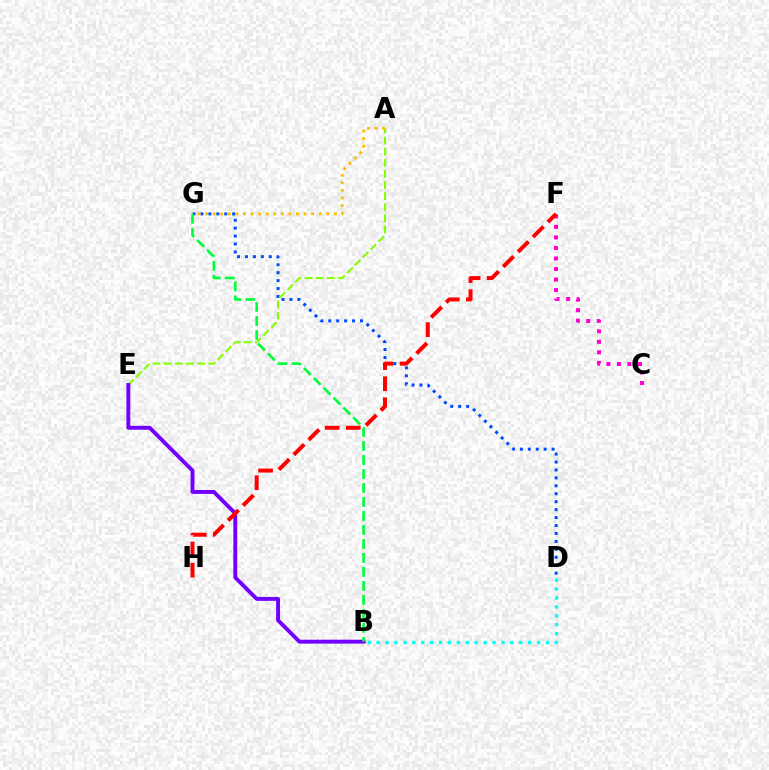{('D', 'G'): [{'color': '#004bff', 'line_style': 'dotted', 'thickness': 2.16}], ('A', 'E'): [{'color': '#84ff00', 'line_style': 'dashed', 'thickness': 1.51}], ('B', 'E'): [{'color': '#7200ff', 'line_style': 'solid', 'thickness': 2.82}], ('A', 'G'): [{'color': '#ffbd00', 'line_style': 'dotted', 'thickness': 2.06}], ('B', 'D'): [{'color': '#00fff6', 'line_style': 'dotted', 'thickness': 2.42}], ('B', 'G'): [{'color': '#00ff39', 'line_style': 'dashed', 'thickness': 1.9}], ('C', 'F'): [{'color': '#ff00cf', 'line_style': 'dotted', 'thickness': 2.86}], ('F', 'H'): [{'color': '#ff0000', 'line_style': 'dashed', 'thickness': 2.86}]}